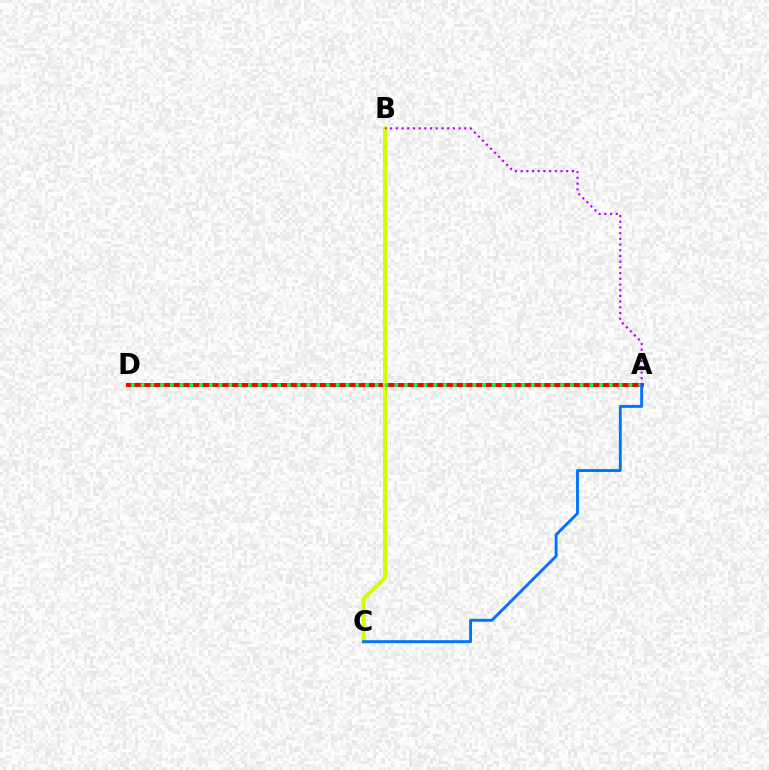{('A', 'D'): [{'color': '#ff0000', 'line_style': 'solid', 'thickness': 2.88}, {'color': '#00ff5c', 'line_style': 'dotted', 'thickness': 2.65}], ('B', 'C'): [{'color': '#d1ff00', 'line_style': 'solid', 'thickness': 2.86}], ('A', 'C'): [{'color': '#0074ff', 'line_style': 'solid', 'thickness': 2.1}], ('A', 'B'): [{'color': '#b900ff', 'line_style': 'dotted', 'thickness': 1.55}]}